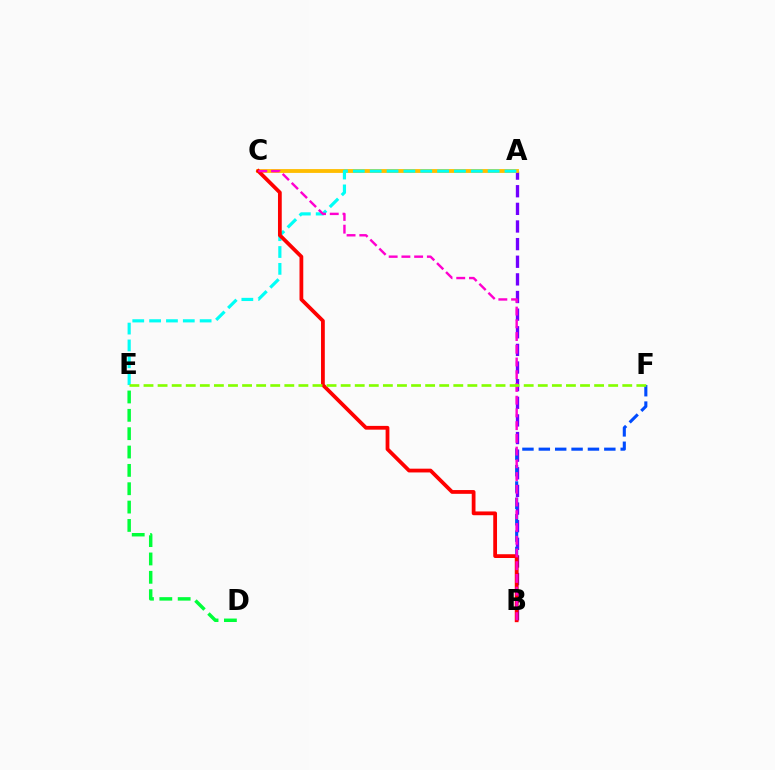{('D', 'E'): [{'color': '#00ff39', 'line_style': 'dashed', 'thickness': 2.49}], ('A', 'B'): [{'color': '#7200ff', 'line_style': 'dashed', 'thickness': 2.4}], ('A', 'C'): [{'color': '#ffbd00', 'line_style': 'solid', 'thickness': 2.76}], ('B', 'F'): [{'color': '#004bff', 'line_style': 'dashed', 'thickness': 2.22}], ('A', 'E'): [{'color': '#00fff6', 'line_style': 'dashed', 'thickness': 2.29}], ('B', 'C'): [{'color': '#ff0000', 'line_style': 'solid', 'thickness': 2.71}, {'color': '#ff00cf', 'line_style': 'dashed', 'thickness': 1.73}], ('E', 'F'): [{'color': '#84ff00', 'line_style': 'dashed', 'thickness': 1.91}]}